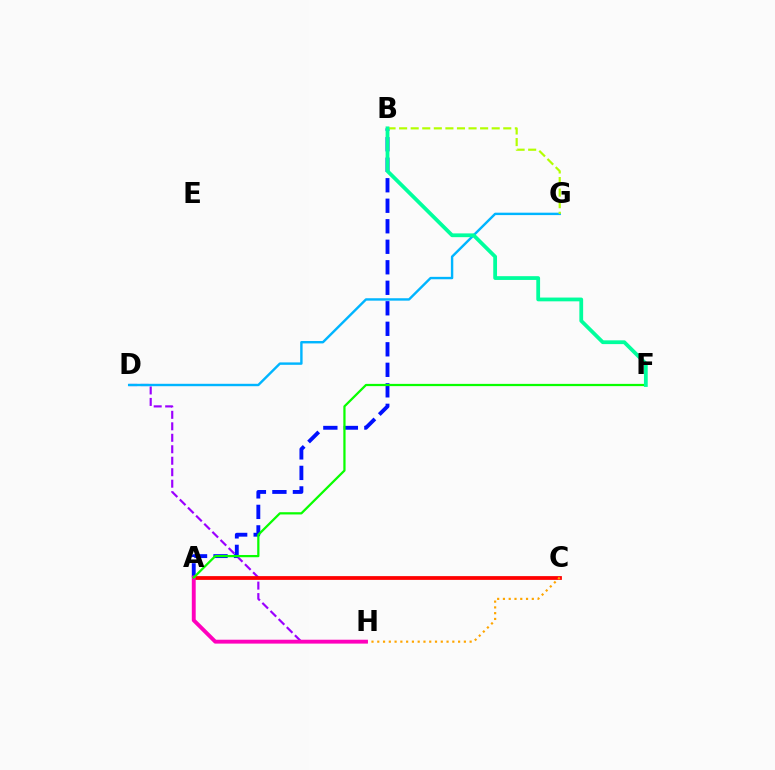{('D', 'H'): [{'color': '#9b00ff', 'line_style': 'dashed', 'thickness': 1.56}], ('A', 'B'): [{'color': '#0010ff', 'line_style': 'dashed', 'thickness': 2.79}], ('A', 'C'): [{'color': '#ff0000', 'line_style': 'solid', 'thickness': 2.71}], ('D', 'G'): [{'color': '#00b5ff', 'line_style': 'solid', 'thickness': 1.73}], ('C', 'H'): [{'color': '#ffa500', 'line_style': 'dotted', 'thickness': 1.57}], ('A', 'H'): [{'color': '#ff00bd', 'line_style': 'solid', 'thickness': 2.8}], ('A', 'F'): [{'color': '#08ff00', 'line_style': 'solid', 'thickness': 1.61}], ('B', 'G'): [{'color': '#b3ff00', 'line_style': 'dashed', 'thickness': 1.57}], ('B', 'F'): [{'color': '#00ff9d', 'line_style': 'solid', 'thickness': 2.72}]}